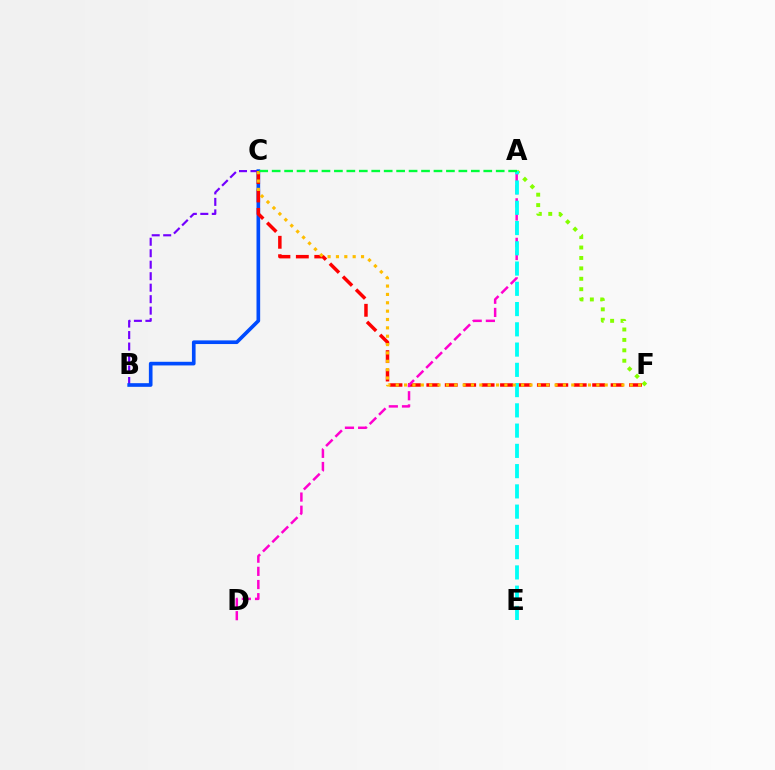{('B', 'C'): [{'color': '#7200ff', 'line_style': 'dashed', 'thickness': 1.56}, {'color': '#004bff', 'line_style': 'solid', 'thickness': 2.63}], ('C', 'F'): [{'color': '#ff0000', 'line_style': 'dashed', 'thickness': 2.5}, {'color': '#ffbd00', 'line_style': 'dotted', 'thickness': 2.27}], ('A', 'F'): [{'color': '#84ff00', 'line_style': 'dotted', 'thickness': 2.83}], ('A', 'D'): [{'color': '#ff00cf', 'line_style': 'dashed', 'thickness': 1.79}], ('A', 'E'): [{'color': '#00fff6', 'line_style': 'dashed', 'thickness': 2.75}], ('A', 'C'): [{'color': '#00ff39', 'line_style': 'dashed', 'thickness': 1.69}]}